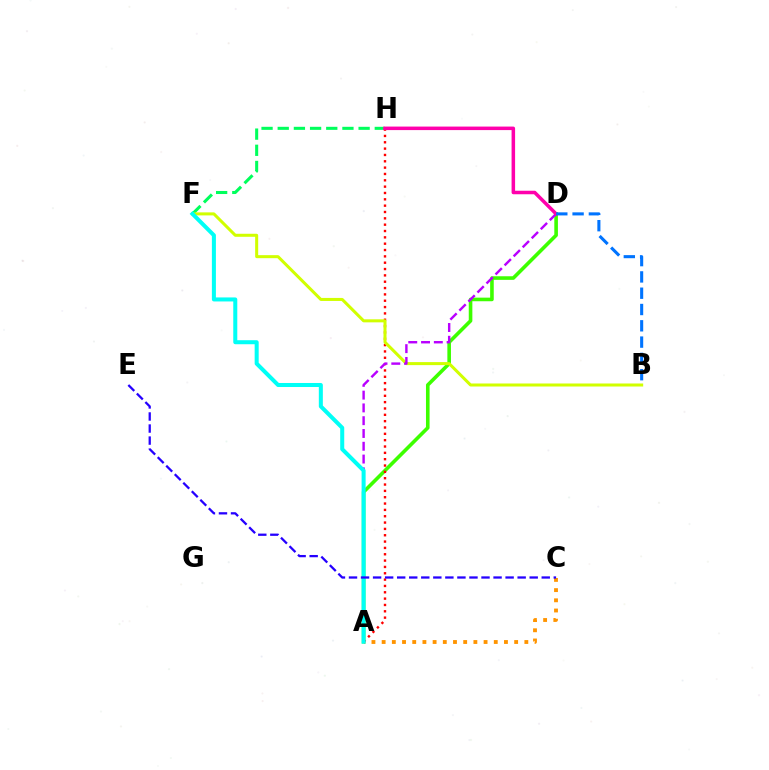{('A', 'D'): [{'color': '#3dff00', 'line_style': 'solid', 'thickness': 2.59}, {'color': '#b900ff', 'line_style': 'dashed', 'thickness': 1.74}], ('A', 'C'): [{'color': '#ff9400', 'line_style': 'dotted', 'thickness': 2.77}], ('F', 'H'): [{'color': '#00ff5c', 'line_style': 'dashed', 'thickness': 2.2}], ('A', 'H'): [{'color': '#ff0000', 'line_style': 'dotted', 'thickness': 1.72}], ('B', 'F'): [{'color': '#d1ff00', 'line_style': 'solid', 'thickness': 2.18}], ('D', 'H'): [{'color': '#ff00ac', 'line_style': 'solid', 'thickness': 2.53}], ('B', 'D'): [{'color': '#0074ff', 'line_style': 'dashed', 'thickness': 2.21}], ('A', 'F'): [{'color': '#00fff6', 'line_style': 'solid', 'thickness': 2.9}], ('C', 'E'): [{'color': '#2500ff', 'line_style': 'dashed', 'thickness': 1.64}]}